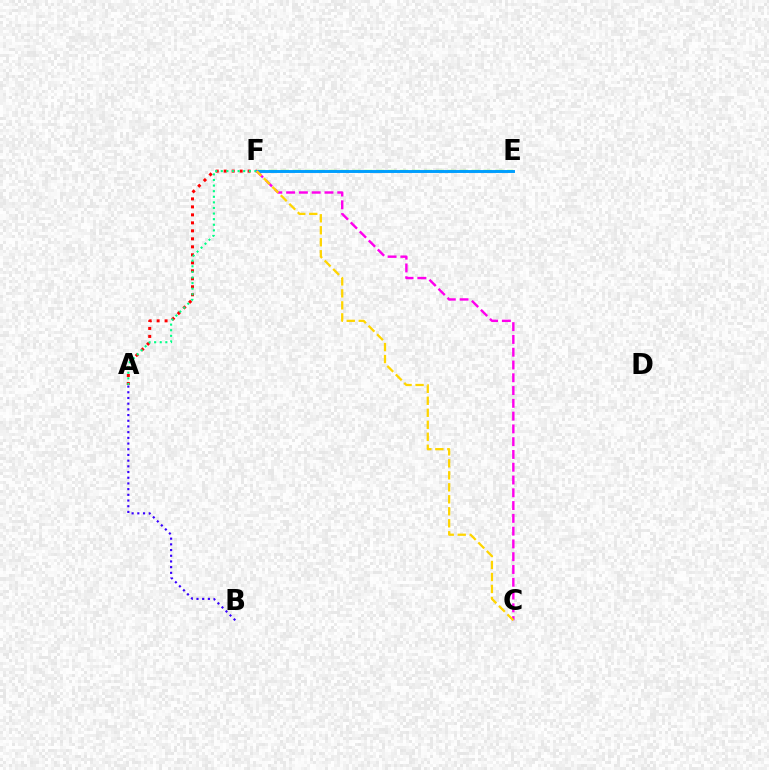{('A', 'F'): [{'color': '#ff0000', 'line_style': 'dotted', 'thickness': 2.17}, {'color': '#00ff86', 'line_style': 'dotted', 'thickness': 1.52}], ('E', 'F'): [{'color': '#4fff00', 'line_style': 'dashed', 'thickness': 1.62}, {'color': '#009eff', 'line_style': 'solid', 'thickness': 2.11}], ('A', 'B'): [{'color': '#3700ff', 'line_style': 'dotted', 'thickness': 1.55}], ('C', 'F'): [{'color': '#ff00ed', 'line_style': 'dashed', 'thickness': 1.74}, {'color': '#ffd500', 'line_style': 'dashed', 'thickness': 1.63}]}